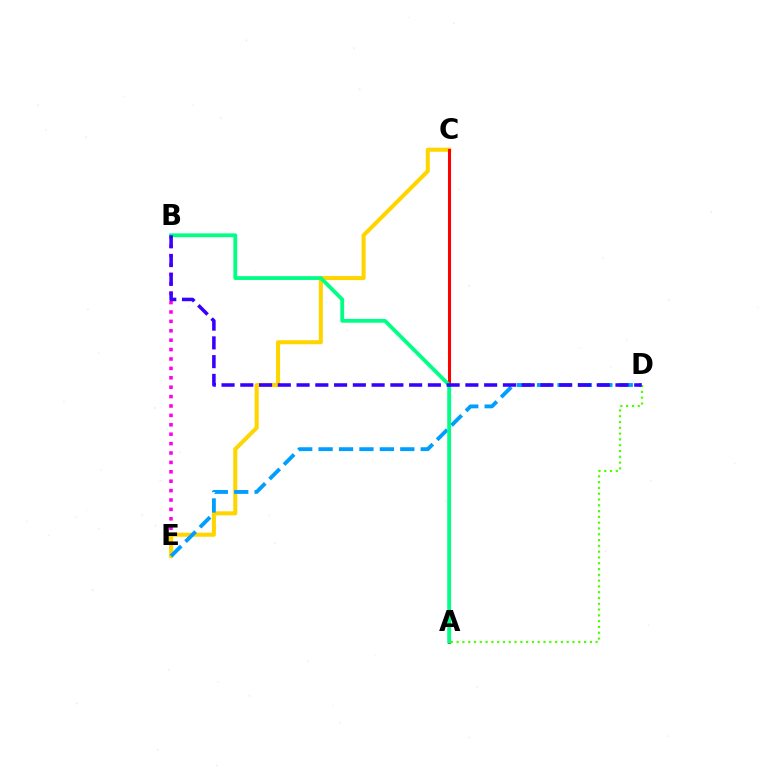{('B', 'E'): [{'color': '#ff00ed', 'line_style': 'dotted', 'thickness': 2.55}], ('A', 'D'): [{'color': '#4fff00', 'line_style': 'dotted', 'thickness': 1.57}], ('C', 'E'): [{'color': '#ffd500', 'line_style': 'solid', 'thickness': 2.92}], ('D', 'E'): [{'color': '#009eff', 'line_style': 'dashed', 'thickness': 2.77}], ('A', 'C'): [{'color': '#ff0000', 'line_style': 'solid', 'thickness': 2.21}], ('A', 'B'): [{'color': '#00ff86', 'line_style': 'solid', 'thickness': 2.74}], ('B', 'D'): [{'color': '#3700ff', 'line_style': 'dashed', 'thickness': 2.55}]}